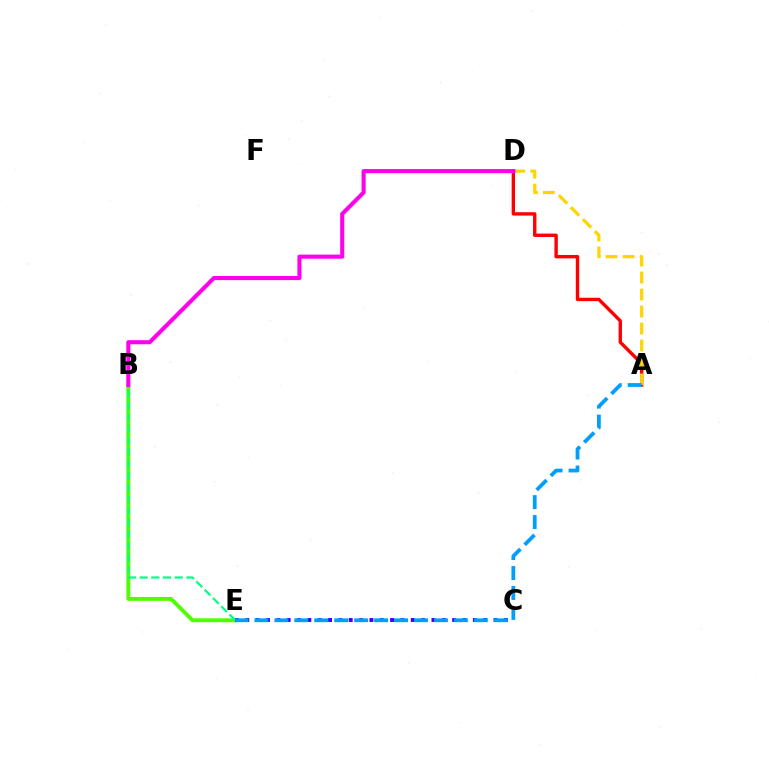{('B', 'E'): [{'color': '#4fff00', 'line_style': 'solid', 'thickness': 2.8}, {'color': '#00ff86', 'line_style': 'dashed', 'thickness': 1.59}], ('A', 'D'): [{'color': '#ff0000', 'line_style': 'solid', 'thickness': 2.43}, {'color': '#ffd500', 'line_style': 'dashed', 'thickness': 2.31}], ('C', 'E'): [{'color': '#3700ff', 'line_style': 'dotted', 'thickness': 2.81}], ('B', 'D'): [{'color': '#ff00ed', 'line_style': 'solid', 'thickness': 2.94}], ('A', 'E'): [{'color': '#009eff', 'line_style': 'dashed', 'thickness': 2.71}]}